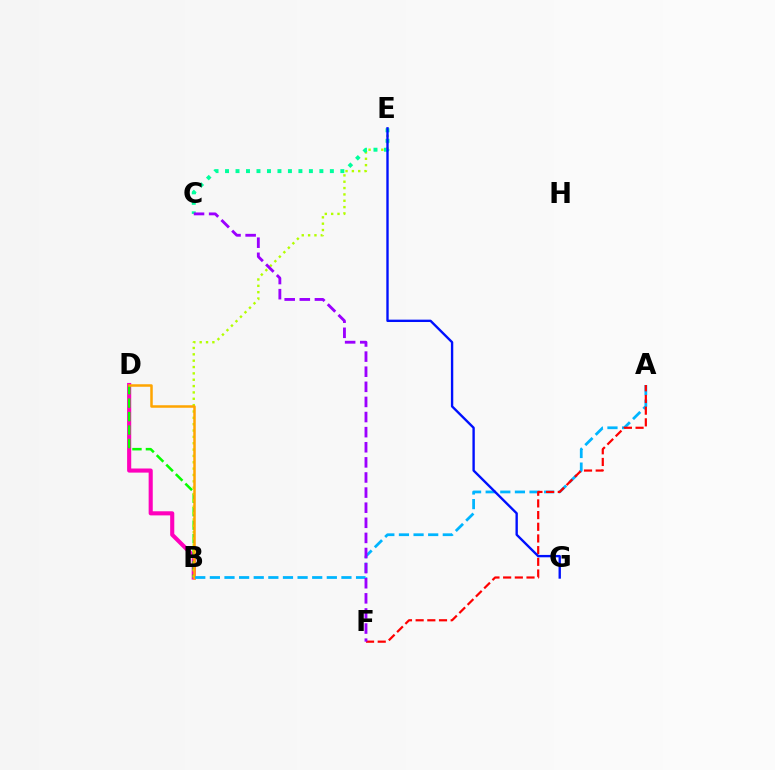{('B', 'D'): [{'color': '#ff00bd', 'line_style': 'solid', 'thickness': 2.96}, {'color': '#08ff00', 'line_style': 'dashed', 'thickness': 1.83}, {'color': '#ffa500', 'line_style': 'solid', 'thickness': 1.8}], ('B', 'E'): [{'color': '#b3ff00', 'line_style': 'dotted', 'thickness': 1.73}], ('A', 'B'): [{'color': '#00b5ff', 'line_style': 'dashed', 'thickness': 1.99}], ('A', 'F'): [{'color': '#ff0000', 'line_style': 'dashed', 'thickness': 1.59}], ('C', 'E'): [{'color': '#00ff9d', 'line_style': 'dotted', 'thickness': 2.85}], ('E', 'G'): [{'color': '#0010ff', 'line_style': 'solid', 'thickness': 1.7}], ('C', 'F'): [{'color': '#9b00ff', 'line_style': 'dashed', 'thickness': 2.05}]}